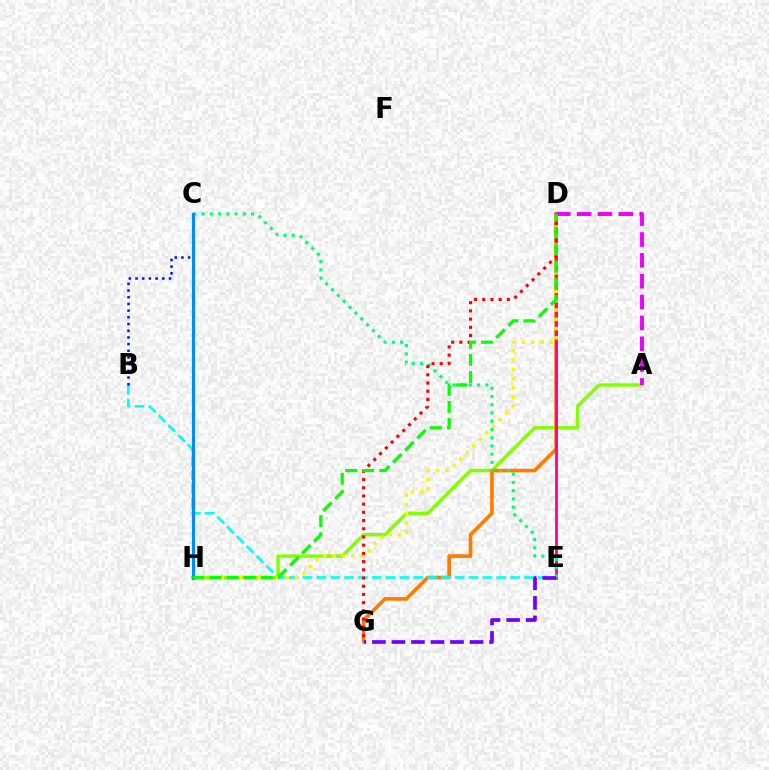{('A', 'H'): [{'color': '#84ff00', 'line_style': 'solid', 'thickness': 2.45}], ('D', 'G'): [{'color': '#ff7c00', 'line_style': 'solid', 'thickness': 2.64}, {'color': '#ff0000', 'line_style': 'dotted', 'thickness': 2.23}], ('B', 'E'): [{'color': '#00fff6', 'line_style': 'dashed', 'thickness': 1.88}], ('D', 'E'): [{'color': '#ff0094', 'line_style': 'solid', 'thickness': 2.0}], ('B', 'C'): [{'color': '#0010ff', 'line_style': 'dotted', 'thickness': 1.82}], ('D', 'H'): [{'color': '#fcf500', 'line_style': 'dotted', 'thickness': 2.52}, {'color': '#08ff00', 'line_style': 'dashed', 'thickness': 2.32}], ('C', 'E'): [{'color': '#00ff74', 'line_style': 'dotted', 'thickness': 2.24}], ('C', 'H'): [{'color': '#008cff', 'line_style': 'solid', 'thickness': 2.27}], ('A', 'D'): [{'color': '#ee00ff', 'line_style': 'dashed', 'thickness': 2.83}], ('E', 'G'): [{'color': '#7200ff', 'line_style': 'dashed', 'thickness': 2.65}]}